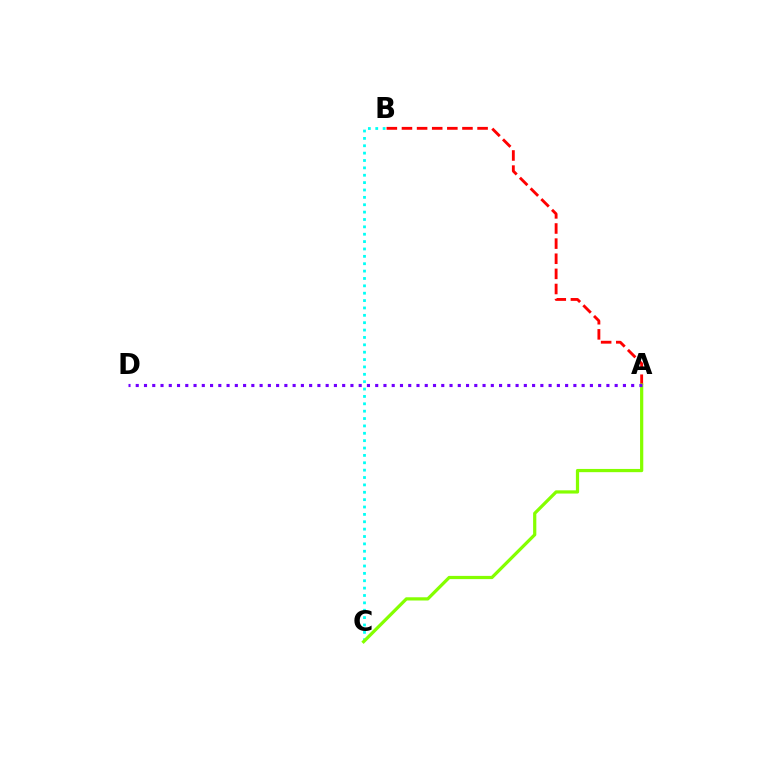{('A', 'B'): [{'color': '#ff0000', 'line_style': 'dashed', 'thickness': 2.05}], ('B', 'C'): [{'color': '#00fff6', 'line_style': 'dotted', 'thickness': 2.0}], ('A', 'C'): [{'color': '#84ff00', 'line_style': 'solid', 'thickness': 2.32}], ('A', 'D'): [{'color': '#7200ff', 'line_style': 'dotted', 'thickness': 2.24}]}